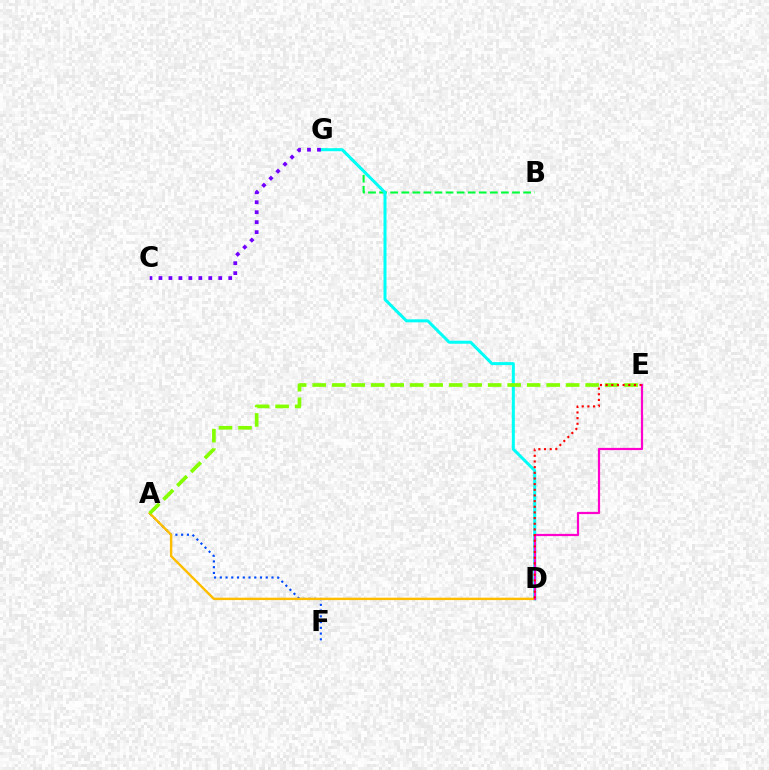{('B', 'G'): [{'color': '#00ff39', 'line_style': 'dashed', 'thickness': 1.5}], ('A', 'F'): [{'color': '#004bff', 'line_style': 'dotted', 'thickness': 1.56}], ('D', 'G'): [{'color': '#00fff6', 'line_style': 'solid', 'thickness': 2.16}], ('C', 'G'): [{'color': '#7200ff', 'line_style': 'dotted', 'thickness': 2.71}], ('A', 'D'): [{'color': '#ffbd00', 'line_style': 'solid', 'thickness': 1.74}], ('A', 'E'): [{'color': '#84ff00', 'line_style': 'dashed', 'thickness': 2.65}], ('D', 'E'): [{'color': '#ff00cf', 'line_style': 'solid', 'thickness': 1.6}, {'color': '#ff0000', 'line_style': 'dotted', 'thickness': 1.54}]}